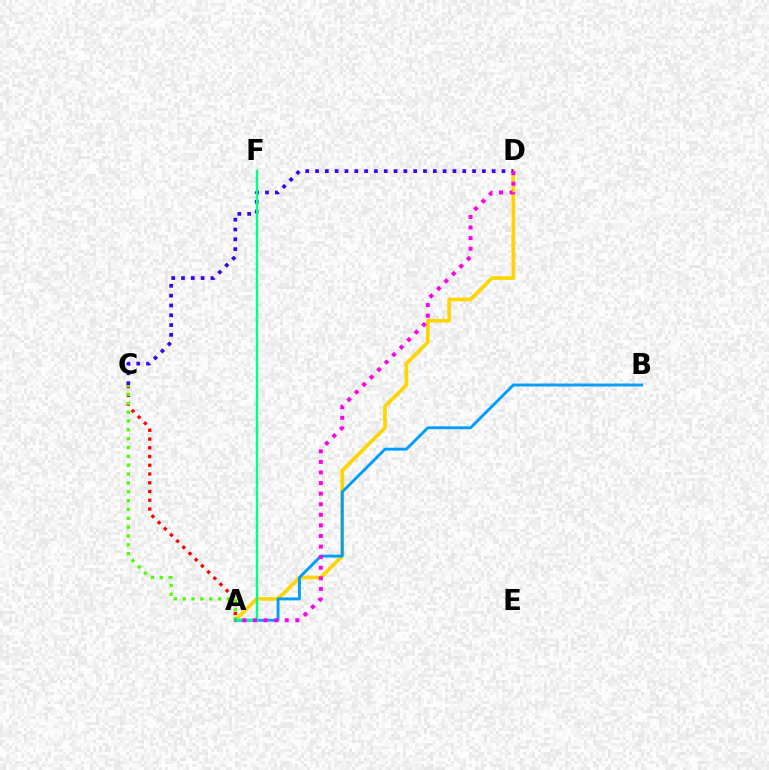{('A', 'D'): [{'color': '#ffd500', 'line_style': 'solid', 'thickness': 2.65}, {'color': '#ff00ed', 'line_style': 'dotted', 'thickness': 2.88}], ('A', 'C'): [{'color': '#ff0000', 'line_style': 'dotted', 'thickness': 2.38}, {'color': '#4fff00', 'line_style': 'dotted', 'thickness': 2.4}], ('A', 'B'): [{'color': '#009eff', 'line_style': 'solid', 'thickness': 2.09}], ('C', 'D'): [{'color': '#3700ff', 'line_style': 'dotted', 'thickness': 2.67}], ('A', 'F'): [{'color': '#00ff86', 'line_style': 'solid', 'thickness': 1.78}]}